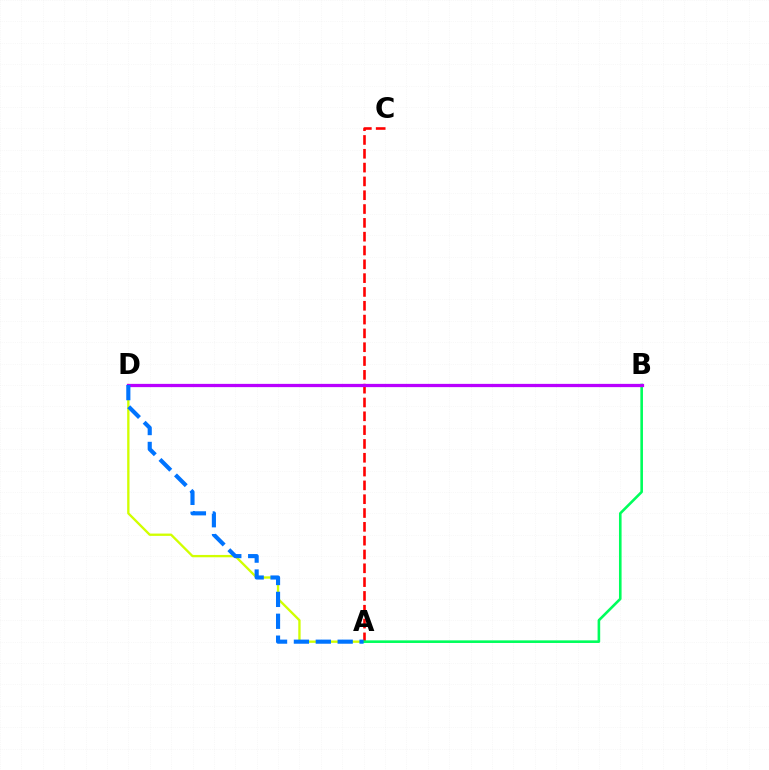{('A', 'D'): [{'color': '#d1ff00', 'line_style': 'solid', 'thickness': 1.68}, {'color': '#0074ff', 'line_style': 'dashed', 'thickness': 2.97}], ('A', 'C'): [{'color': '#ff0000', 'line_style': 'dashed', 'thickness': 1.88}], ('A', 'B'): [{'color': '#00ff5c', 'line_style': 'solid', 'thickness': 1.87}], ('B', 'D'): [{'color': '#b900ff', 'line_style': 'solid', 'thickness': 2.35}]}